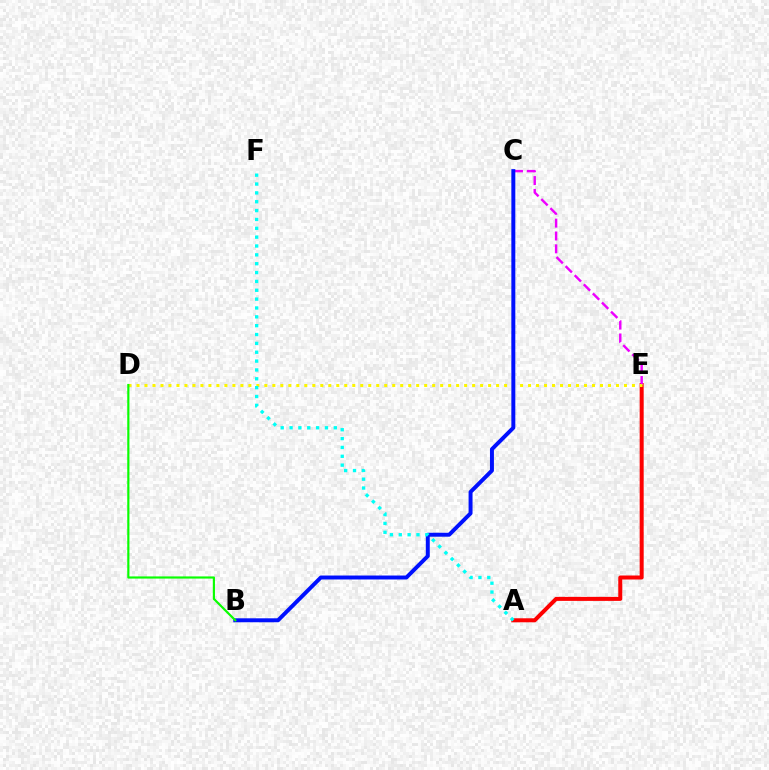{('A', 'E'): [{'color': '#ff0000', 'line_style': 'solid', 'thickness': 2.88}], ('C', 'E'): [{'color': '#ee00ff', 'line_style': 'dashed', 'thickness': 1.75}], ('D', 'E'): [{'color': '#fcf500', 'line_style': 'dotted', 'thickness': 2.17}], ('B', 'C'): [{'color': '#0010ff', 'line_style': 'solid', 'thickness': 2.85}], ('B', 'D'): [{'color': '#08ff00', 'line_style': 'solid', 'thickness': 1.56}], ('A', 'F'): [{'color': '#00fff6', 'line_style': 'dotted', 'thickness': 2.41}]}